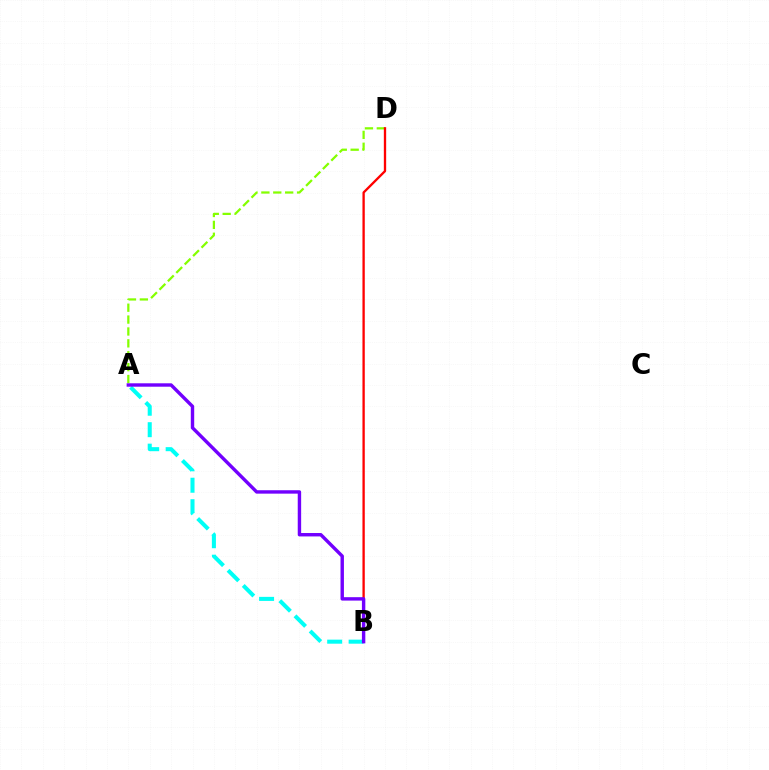{('A', 'D'): [{'color': '#84ff00', 'line_style': 'dashed', 'thickness': 1.62}], ('A', 'B'): [{'color': '#00fff6', 'line_style': 'dashed', 'thickness': 2.91}, {'color': '#7200ff', 'line_style': 'solid', 'thickness': 2.45}], ('B', 'D'): [{'color': '#ff0000', 'line_style': 'solid', 'thickness': 1.68}]}